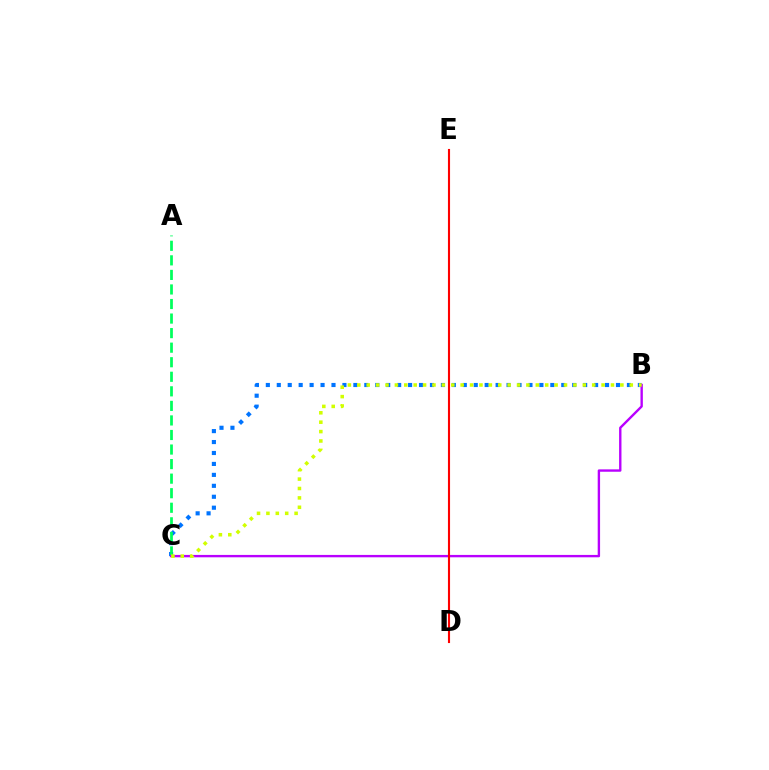{('B', 'C'): [{'color': '#0074ff', 'line_style': 'dotted', 'thickness': 2.97}, {'color': '#b900ff', 'line_style': 'solid', 'thickness': 1.71}, {'color': '#d1ff00', 'line_style': 'dotted', 'thickness': 2.55}], ('A', 'C'): [{'color': '#00ff5c', 'line_style': 'dashed', 'thickness': 1.98}], ('D', 'E'): [{'color': '#ff0000', 'line_style': 'solid', 'thickness': 1.52}]}